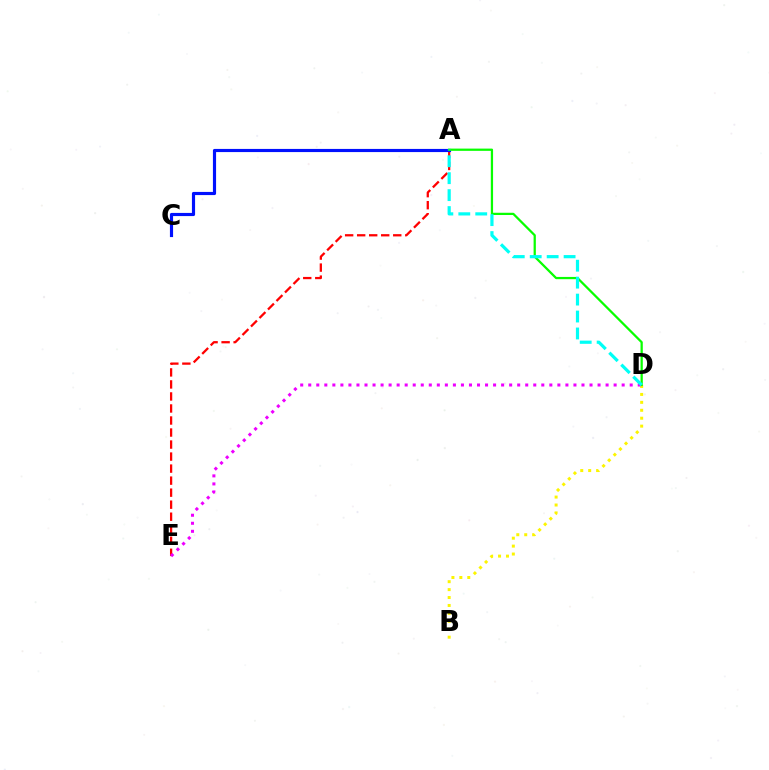{('B', 'D'): [{'color': '#fcf500', 'line_style': 'dotted', 'thickness': 2.15}], ('A', 'E'): [{'color': '#ff0000', 'line_style': 'dashed', 'thickness': 1.63}], ('A', 'C'): [{'color': '#0010ff', 'line_style': 'solid', 'thickness': 2.27}], ('A', 'D'): [{'color': '#08ff00', 'line_style': 'solid', 'thickness': 1.62}, {'color': '#00fff6', 'line_style': 'dashed', 'thickness': 2.3}], ('D', 'E'): [{'color': '#ee00ff', 'line_style': 'dotted', 'thickness': 2.18}]}